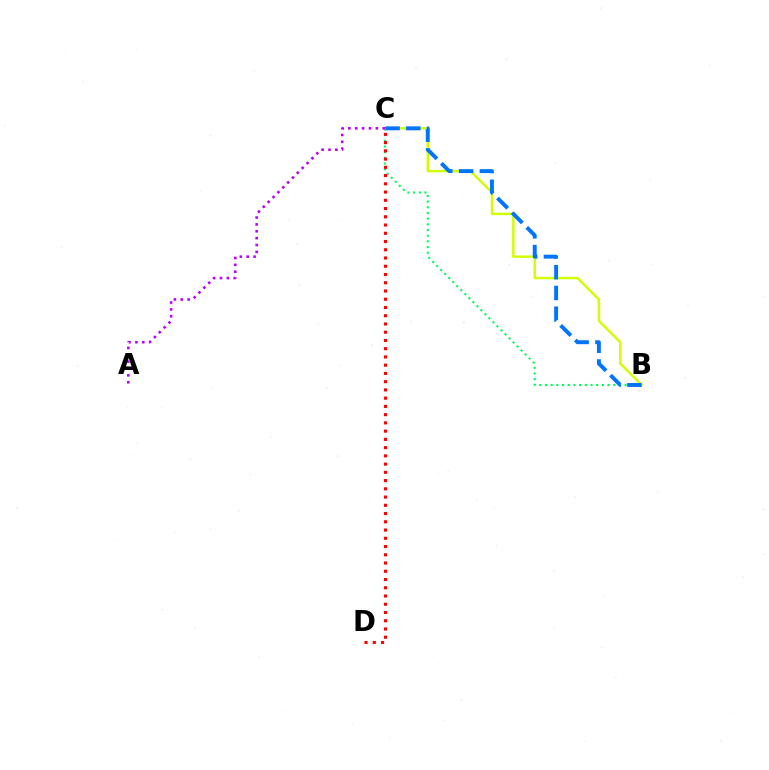{('B', 'C'): [{'color': '#00ff5c', 'line_style': 'dotted', 'thickness': 1.55}, {'color': '#d1ff00', 'line_style': 'solid', 'thickness': 1.77}, {'color': '#0074ff', 'line_style': 'dashed', 'thickness': 2.82}], ('C', 'D'): [{'color': '#ff0000', 'line_style': 'dotted', 'thickness': 2.24}], ('A', 'C'): [{'color': '#b900ff', 'line_style': 'dotted', 'thickness': 1.87}]}